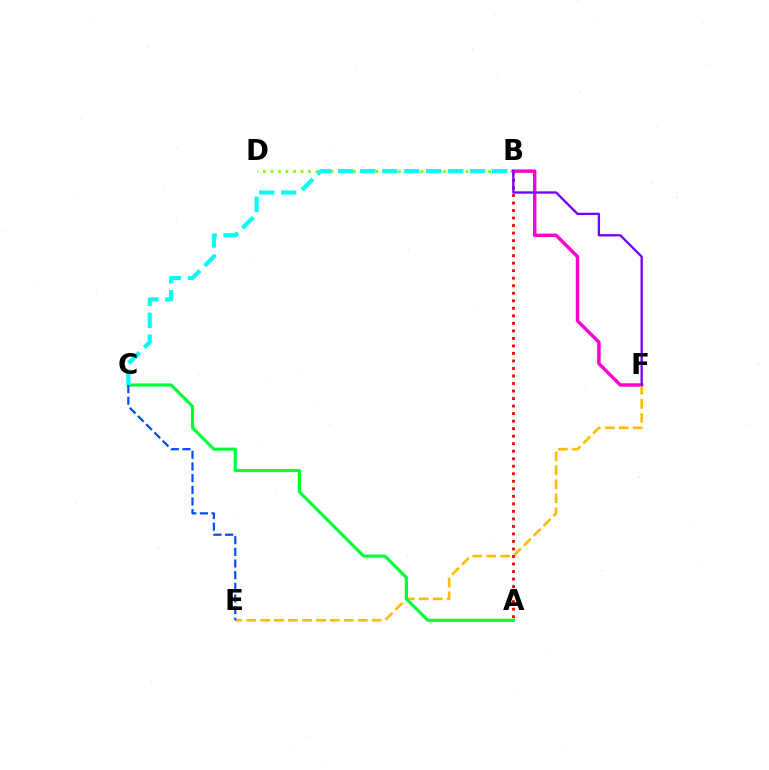{('B', 'D'): [{'color': '#84ff00', 'line_style': 'dotted', 'thickness': 2.04}], ('B', 'F'): [{'color': '#ff00cf', 'line_style': 'solid', 'thickness': 2.47}, {'color': '#7200ff', 'line_style': 'solid', 'thickness': 1.66}], ('E', 'F'): [{'color': '#ffbd00', 'line_style': 'dashed', 'thickness': 1.9}], ('A', 'C'): [{'color': '#00ff39', 'line_style': 'solid', 'thickness': 2.26}], ('A', 'B'): [{'color': '#ff0000', 'line_style': 'dotted', 'thickness': 2.04}], ('B', 'C'): [{'color': '#00fff6', 'line_style': 'dashed', 'thickness': 2.99}], ('C', 'E'): [{'color': '#004bff', 'line_style': 'dashed', 'thickness': 1.58}]}